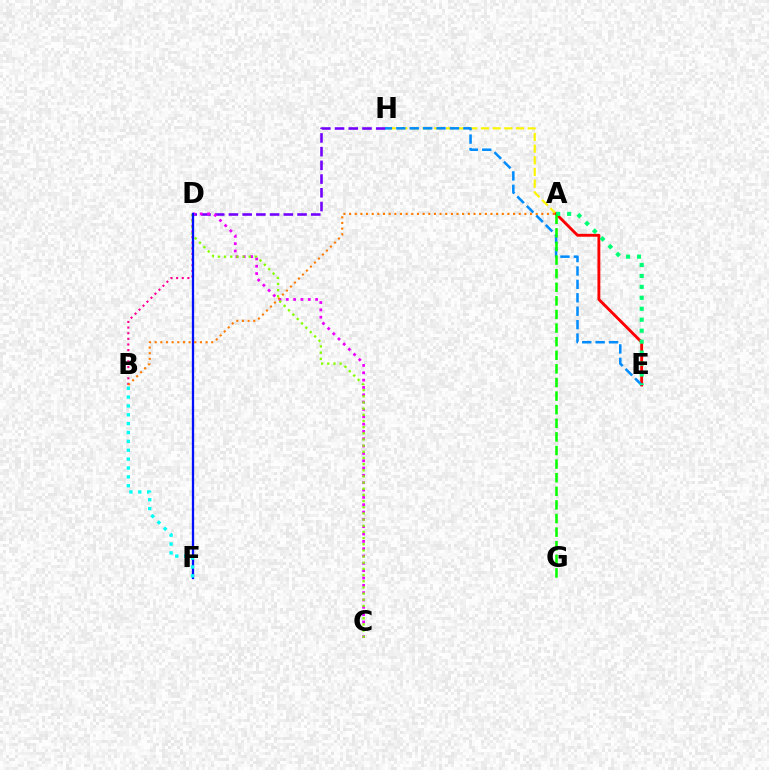{('D', 'H'): [{'color': '#7200ff', 'line_style': 'dashed', 'thickness': 1.86}], ('A', 'H'): [{'color': '#fcf500', 'line_style': 'dashed', 'thickness': 1.59}], ('A', 'E'): [{'color': '#ff0000', 'line_style': 'solid', 'thickness': 2.07}, {'color': '#00ff74', 'line_style': 'dotted', 'thickness': 2.98}], ('C', 'D'): [{'color': '#ee00ff', 'line_style': 'dotted', 'thickness': 1.99}, {'color': '#84ff00', 'line_style': 'dotted', 'thickness': 1.67}], ('E', 'H'): [{'color': '#008cff', 'line_style': 'dashed', 'thickness': 1.82}], ('B', 'D'): [{'color': '#ff0094', 'line_style': 'dotted', 'thickness': 1.53}], ('D', 'F'): [{'color': '#0010ff', 'line_style': 'solid', 'thickness': 1.66}], ('A', 'G'): [{'color': '#08ff00', 'line_style': 'dashed', 'thickness': 1.85}], ('A', 'B'): [{'color': '#ff7c00', 'line_style': 'dotted', 'thickness': 1.54}], ('B', 'F'): [{'color': '#00fff6', 'line_style': 'dotted', 'thickness': 2.41}]}